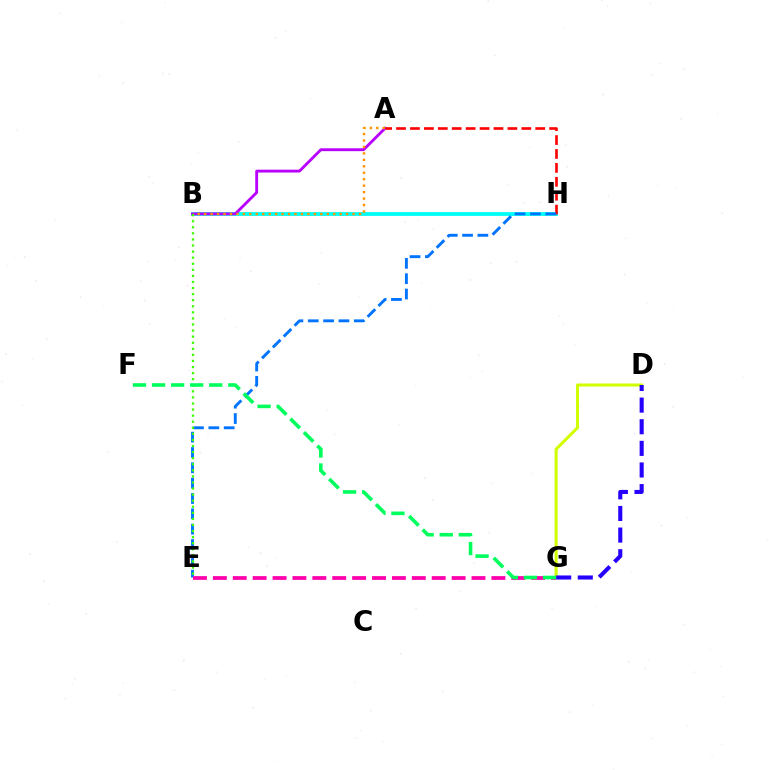{('B', 'H'): [{'color': '#00fff6', 'line_style': 'solid', 'thickness': 2.74}], ('A', 'B'): [{'color': '#b900ff', 'line_style': 'solid', 'thickness': 2.05}, {'color': '#ff9400', 'line_style': 'dotted', 'thickness': 1.75}], ('A', 'H'): [{'color': '#ff0000', 'line_style': 'dashed', 'thickness': 1.89}], ('E', 'H'): [{'color': '#0074ff', 'line_style': 'dashed', 'thickness': 2.08}], ('E', 'G'): [{'color': '#ff00ac', 'line_style': 'dashed', 'thickness': 2.7}], ('D', 'G'): [{'color': '#d1ff00', 'line_style': 'solid', 'thickness': 2.19}, {'color': '#2500ff', 'line_style': 'dashed', 'thickness': 2.94}], ('B', 'E'): [{'color': '#3dff00', 'line_style': 'dotted', 'thickness': 1.65}], ('F', 'G'): [{'color': '#00ff5c', 'line_style': 'dashed', 'thickness': 2.59}]}